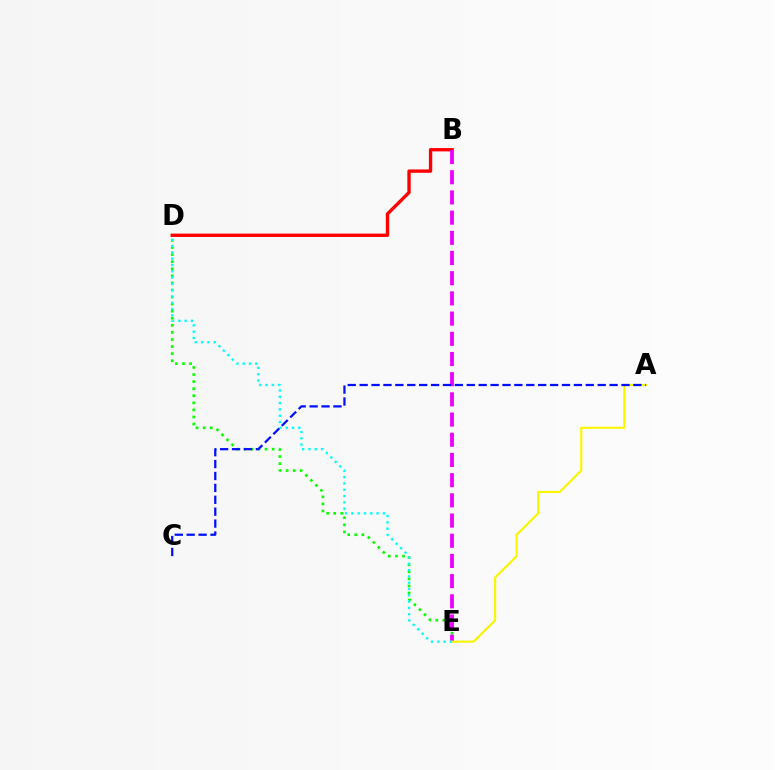{('B', 'D'): [{'color': '#ff0000', 'line_style': 'solid', 'thickness': 2.41}], ('D', 'E'): [{'color': '#08ff00', 'line_style': 'dotted', 'thickness': 1.92}, {'color': '#00fff6', 'line_style': 'dotted', 'thickness': 1.71}], ('B', 'E'): [{'color': '#ee00ff', 'line_style': 'dashed', 'thickness': 2.74}], ('A', 'E'): [{'color': '#fcf500', 'line_style': 'solid', 'thickness': 1.56}], ('A', 'C'): [{'color': '#0010ff', 'line_style': 'dashed', 'thickness': 1.62}]}